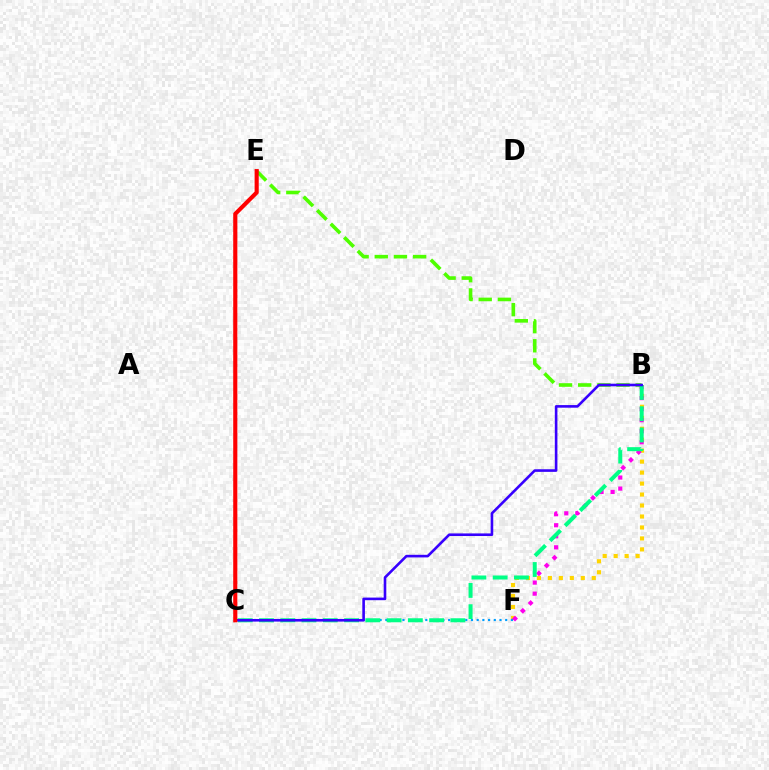{('B', 'F'): [{'color': '#ffd500', 'line_style': 'dotted', 'thickness': 2.98}, {'color': '#ff00ed', 'line_style': 'dotted', 'thickness': 3.0}], ('C', 'F'): [{'color': '#009eff', 'line_style': 'dotted', 'thickness': 1.55}], ('B', 'E'): [{'color': '#4fff00', 'line_style': 'dashed', 'thickness': 2.6}], ('B', 'C'): [{'color': '#00ff86', 'line_style': 'dashed', 'thickness': 2.89}, {'color': '#3700ff', 'line_style': 'solid', 'thickness': 1.88}], ('C', 'E'): [{'color': '#ff0000', 'line_style': 'solid', 'thickness': 2.97}]}